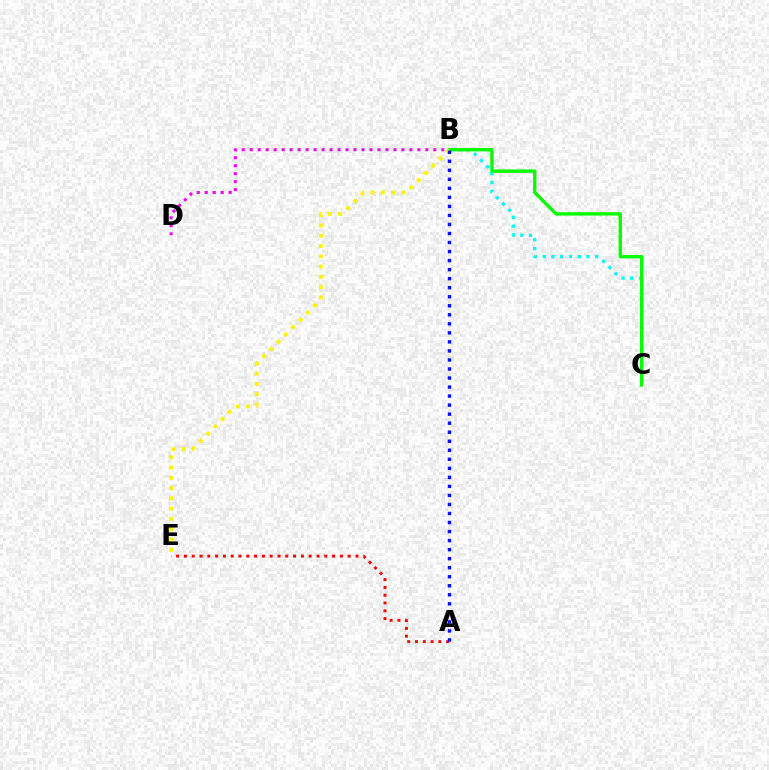{('B', 'D'): [{'color': '#ee00ff', 'line_style': 'dotted', 'thickness': 2.17}], ('B', 'C'): [{'color': '#00fff6', 'line_style': 'dotted', 'thickness': 2.38}, {'color': '#08ff00', 'line_style': 'solid', 'thickness': 2.42}], ('B', 'E'): [{'color': '#fcf500', 'line_style': 'dotted', 'thickness': 2.79}], ('A', 'E'): [{'color': '#ff0000', 'line_style': 'dotted', 'thickness': 2.12}], ('A', 'B'): [{'color': '#0010ff', 'line_style': 'dotted', 'thickness': 2.45}]}